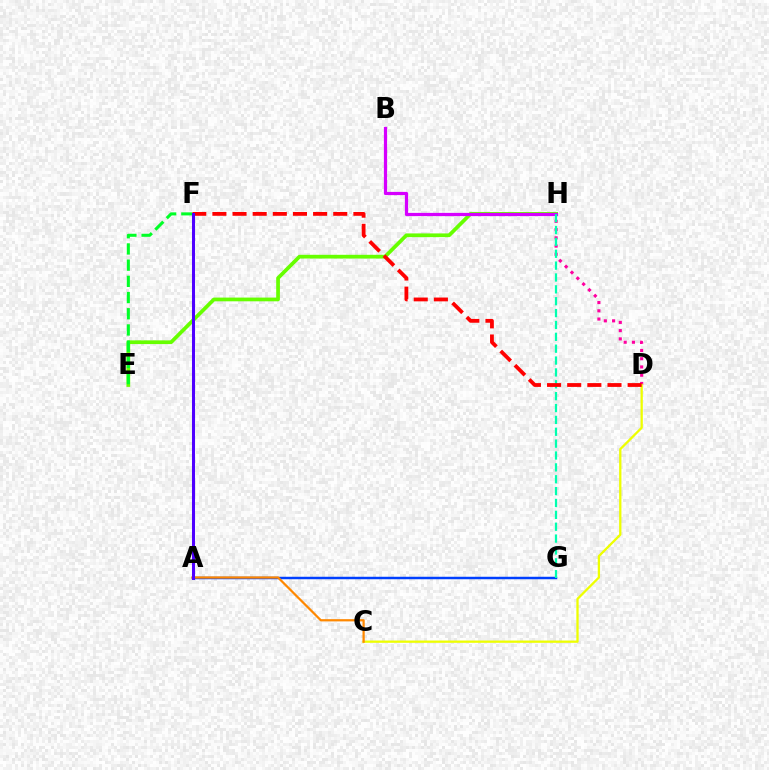{('E', 'H'): [{'color': '#66ff00', 'line_style': 'solid', 'thickness': 2.68}], ('D', 'H'): [{'color': '#ff00a0', 'line_style': 'dotted', 'thickness': 2.24}], ('B', 'H'): [{'color': '#d600ff', 'line_style': 'solid', 'thickness': 2.32}], ('E', 'F'): [{'color': '#00ff27', 'line_style': 'dashed', 'thickness': 2.2}], ('A', 'G'): [{'color': '#003fff', 'line_style': 'solid', 'thickness': 1.77}], ('C', 'D'): [{'color': '#eeff00', 'line_style': 'solid', 'thickness': 1.65}], ('A', 'F'): [{'color': '#00c7ff', 'line_style': 'dotted', 'thickness': 2.04}, {'color': '#4f00ff', 'line_style': 'solid', 'thickness': 2.19}], ('G', 'H'): [{'color': '#00ffaf', 'line_style': 'dashed', 'thickness': 1.61}], ('A', 'C'): [{'color': '#ff8800', 'line_style': 'solid', 'thickness': 1.61}], ('D', 'F'): [{'color': '#ff0000', 'line_style': 'dashed', 'thickness': 2.74}]}